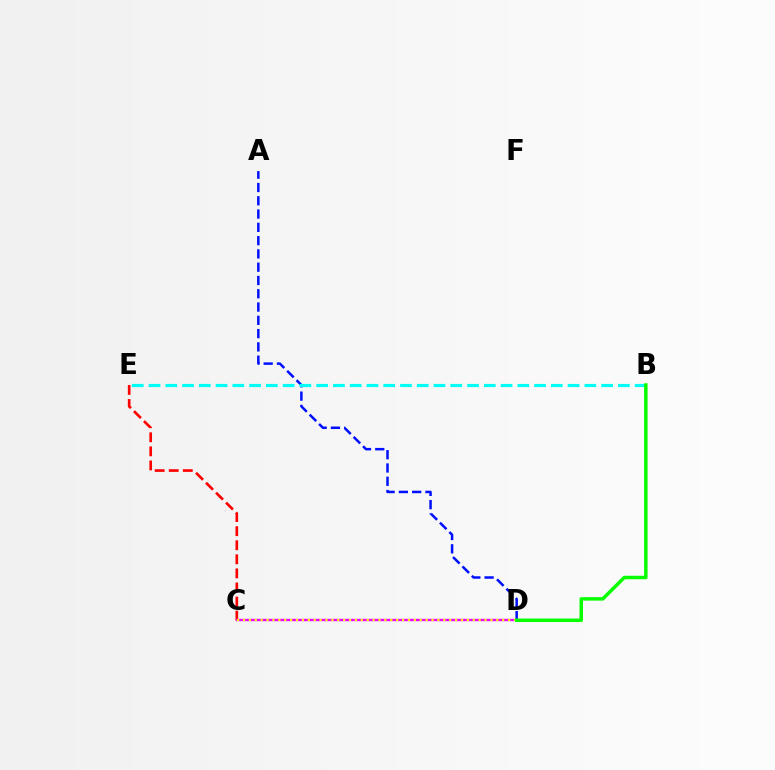{('A', 'D'): [{'color': '#0010ff', 'line_style': 'dashed', 'thickness': 1.8}], ('C', 'E'): [{'color': '#ff0000', 'line_style': 'dashed', 'thickness': 1.91}], ('B', 'E'): [{'color': '#00fff6', 'line_style': 'dashed', 'thickness': 2.28}], ('C', 'D'): [{'color': '#ee00ff', 'line_style': 'solid', 'thickness': 1.7}, {'color': '#fcf500', 'line_style': 'dotted', 'thickness': 1.6}], ('B', 'D'): [{'color': '#08ff00', 'line_style': 'solid', 'thickness': 2.51}]}